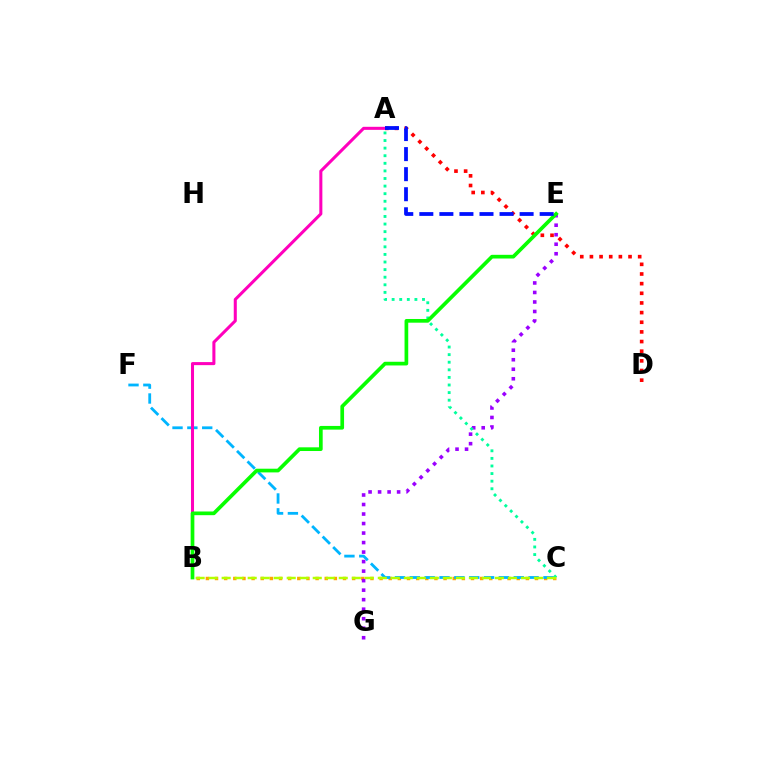{('B', 'C'): [{'color': '#ffa500', 'line_style': 'dotted', 'thickness': 2.48}, {'color': '#b3ff00', 'line_style': 'dashed', 'thickness': 1.77}], ('C', 'F'): [{'color': '#00b5ff', 'line_style': 'dashed', 'thickness': 2.02}], ('E', 'G'): [{'color': '#9b00ff', 'line_style': 'dotted', 'thickness': 2.59}], ('A', 'B'): [{'color': '#ff00bd', 'line_style': 'solid', 'thickness': 2.19}], ('A', 'D'): [{'color': '#ff0000', 'line_style': 'dotted', 'thickness': 2.62}], ('A', 'C'): [{'color': '#00ff9d', 'line_style': 'dotted', 'thickness': 2.06}], ('B', 'E'): [{'color': '#08ff00', 'line_style': 'solid', 'thickness': 2.66}], ('A', 'E'): [{'color': '#0010ff', 'line_style': 'dashed', 'thickness': 2.72}]}